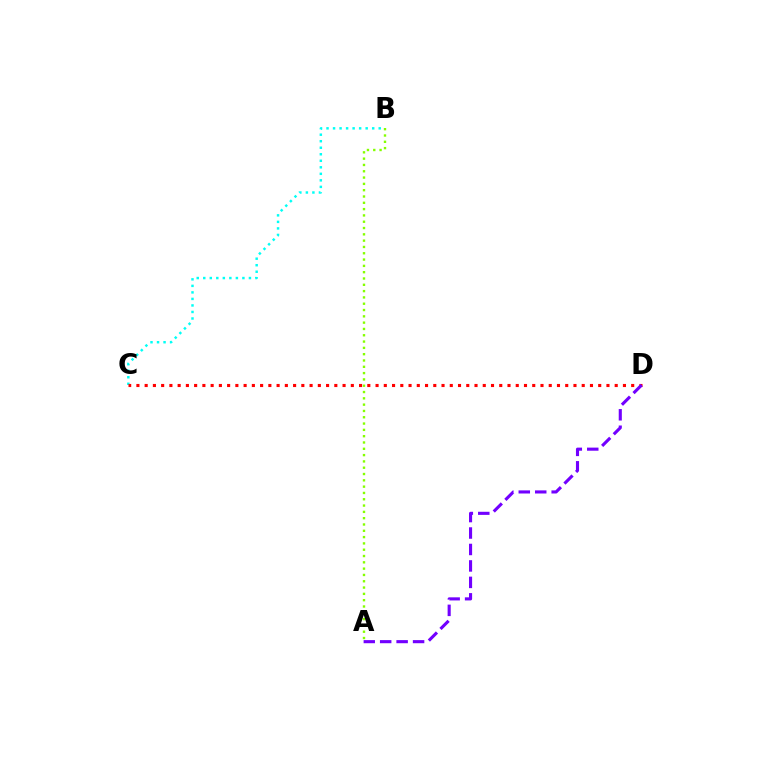{('B', 'C'): [{'color': '#00fff6', 'line_style': 'dotted', 'thickness': 1.77}], ('C', 'D'): [{'color': '#ff0000', 'line_style': 'dotted', 'thickness': 2.24}], ('A', 'D'): [{'color': '#7200ff', 'line_style': 'dashed', 'thickness': 2.24}], ('A', 'B'): [{'color': '#84ff00', 'line_style': 'dotted', 'thickness': 1.71}]}